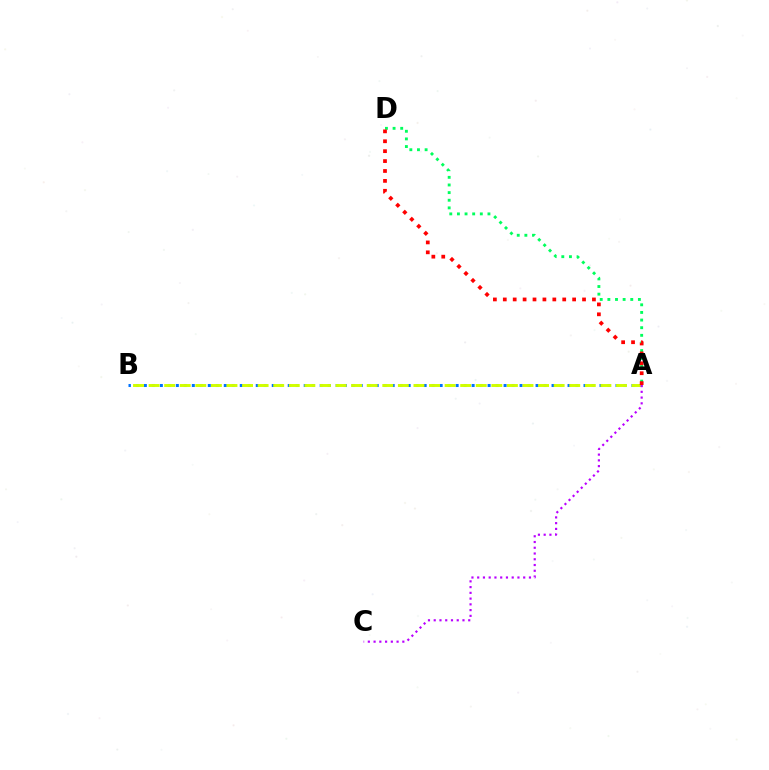{('A', 'B'): [{'color': '#0074ff', 'line_style': 'dotted', 'thickness': 2.17}, {'color': '#d1ff00', 'line_style': 'dashed', 'thickness': 2.12}], ('A', 'D'): [{'color': '#00ff5c', 'line_style': 'dotted', 'thickness': 2.07}, {'color': '#ff0000', 'line_style': 'dotted', 'thickness': 2.69}], ('A', 'C'): [{'color': '#b900ff', 'line_style': 'dotted', 'thickness': 1.56}]}